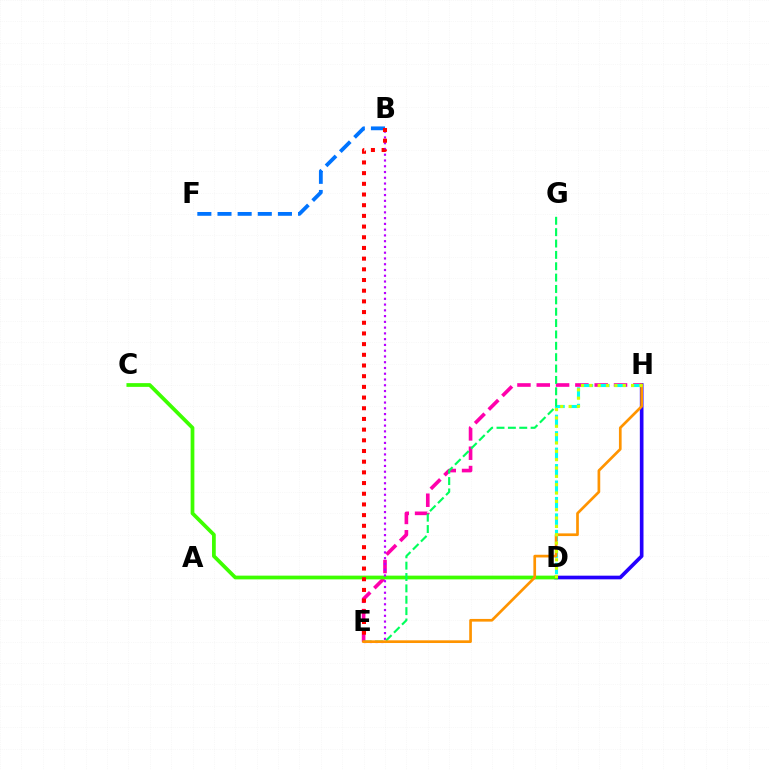{('B', 'F'): [{'color': '#0074ff', 'line_style': 'dashed', 'thickness': 2.74}], ('D', 'H'): [{'color': '#2500ff', 'line_style': 'solid', 'thickness': 2.64}, {'color': '#00fff6', 'line_style': 'dashed', 'thickness': 2.24}, {'color': '#d1ff00', 'line_style': 'dotted', 'thickness': 2.27}], ('E', 'H'): [{'color': '#ff00ac', 'line_style': 'dashed', 'thickness': 2.62}, {'color': '#ff9400', 'line_style': 'solid', 'thickness': 1.94}], ('C', 'D'): [{'color': '#3dff00', 'line_style': 'solid', 'thickness': 2.69}], ('B', 'E'): [{'color': '#b900ff', 'line_style': 'dotted', 'thickness': 1.57}, {'color': '#ff0000', 'line_style': 'dotted', 'thickness': 2.9}], ('E', 'G'): [{'color': '#00ff5c', 'line_style': 'dashed', 'thickness': 1.54}]}